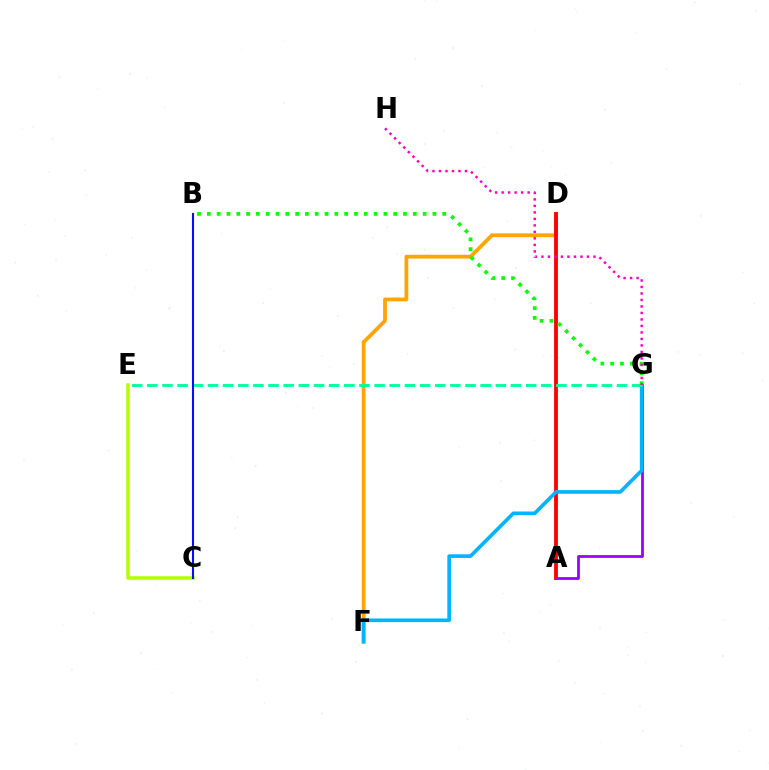{('C', 'E'): [{'color': '#b3ff00', 'line_style': 'solid', 'thickness': 2.53}], ('D', 'F'): [{'color': '#ffa500', 'line_style': 'solid', 'thickness': 2.72}], ('A', 'D'): [{'color': '#ff0000', 'line_style': 'solid', 'thickness': 2.76}], ('A', 'G'): [{'color': '#9b00ff', 'line_style': 'solid', 'thickness': 2.01}], ('F', 'G'): [{'color': '#00b5ff', 'line_style': 'solid', 'thickness': 2.64}], ('E', 'G'): [{'color': '#00ff9d', 'line_style': 'dashed', 'thickness': 2.06}], ('B', 'G'): [{'color': '#08ff00', 'line_style': 'dotted', 'thickness': 2.66}], ('B', 'C'): [{'color': '#0010ff', 'line_style': 'solid', 'thickness': 1.5}], ('G', 'H'): [{'color': '#ff00bd', 'line_style': 'dotted', 'thickness': 1.77}]}